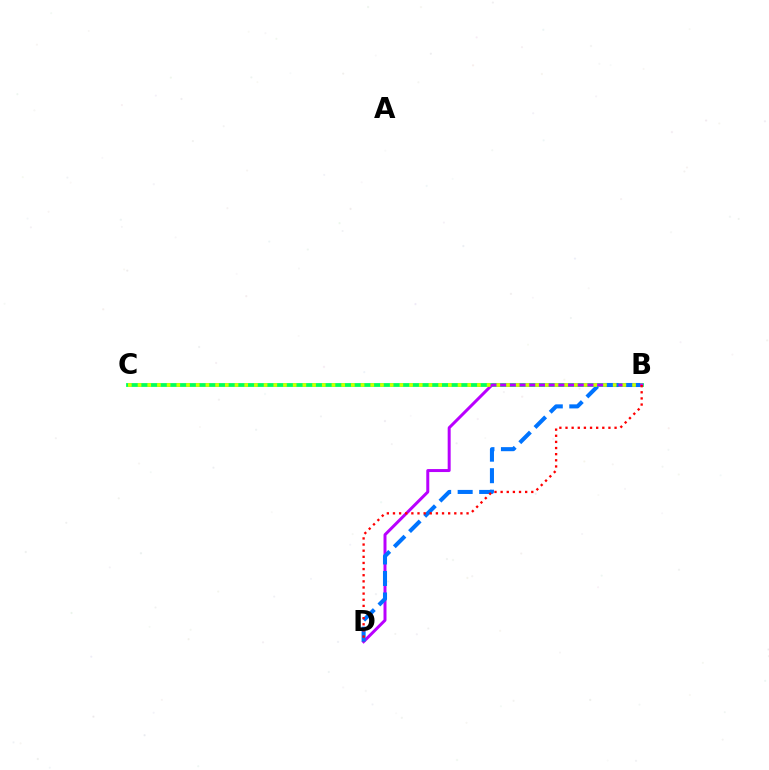{('B', 'C'): [{'color': '#00ff5c', 'line_style': 'solid', 'thickness': 2.73}, {'color': '#d1ff00', 'line_style': 'dotted', 'thickness': 2.63}], ('B', 'D'): [{'color': '#b900ff', 'line_style': 'solid', 'thickness': 2.15}, {'color': '#0074ff', 'line_style': 'dashed', 'thickness': 2.92}, {'color': '#ff0000', 'line_style': 'dotted', 'thickness': 1.67}]}